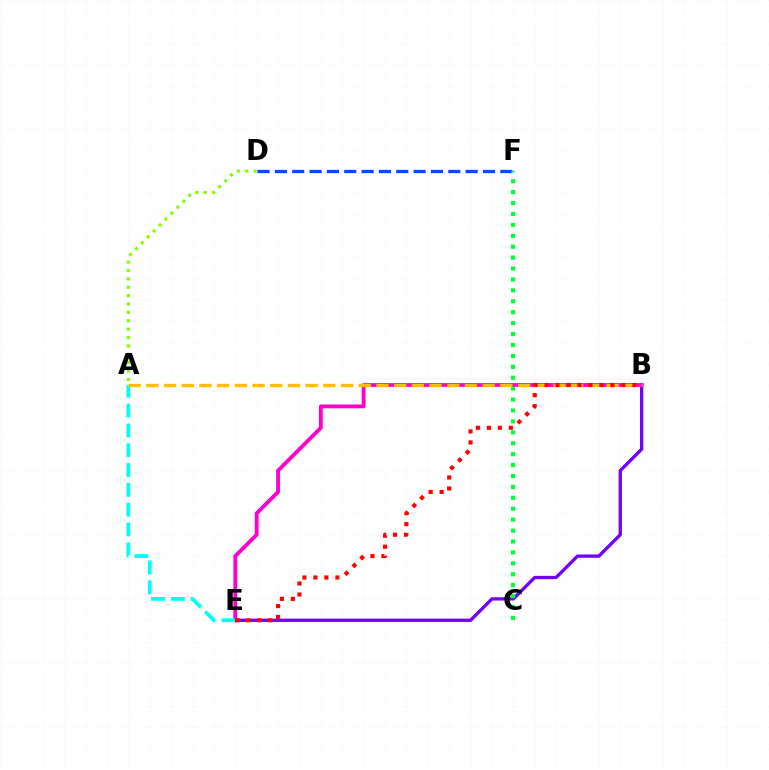{('B', 'E'): [{'color': '#7200ff', 'line_style': 'solid', 'thickness': 2.38}, {'color': '#ff00cf', 'line_style': 'solid', 'thickness': 2.76}, {'color': '#ff0000', 'line_style': 'dotted', 'thickness': 2.98}], ('A', 'D'): [{'color': '#84ff00', 'line_style': 'dotted', 'thickness': 2.28}], ('D', 'F'): [{'color': '#004bff', 'line_style': 'dashed', 'thickness': 2.36}], ('C', 'F'): [{'color': '#00ff39', 'line_style': 'dotted', 'thickness': 2.97}], ('A', 'E'): [{'color': '#00fff6', 'line_style': 'dashed', 'thickness': 2.69}], ('A', 'B'): [{'color': '#ffbd00', 'line_style': 'dashed', 'thickness': 2.4}]}